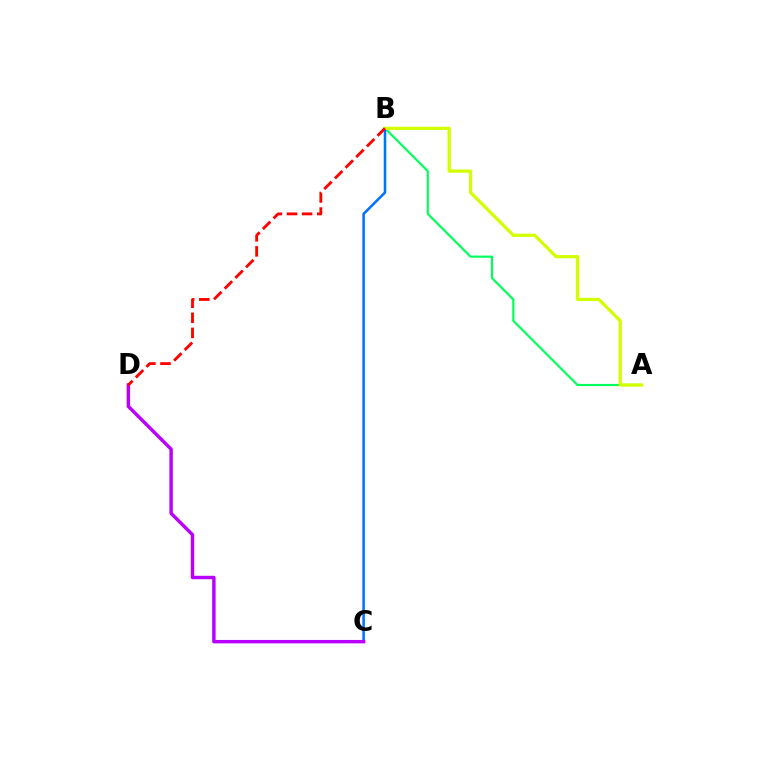{('A', 'B'): [{'color': '#00ff5c', 'line_style': 'solid', 'thickness': 1.56}, {'color': '#d1ff00', 'line_style': 'solid', 'thickness': 2.33}], ('B', 'C'): [{'color': '#0074ff', 'line_style': 'solid', 'thickness': 1.84}], ('C', 'D'): [{'color': '#b900ff', 'line_style': 'solid', 'thickness': 2.46}], ('B', 'D'): [{'color': '#ff0000', 'line_style': 'dashed', 'thickness': 2.05}]}